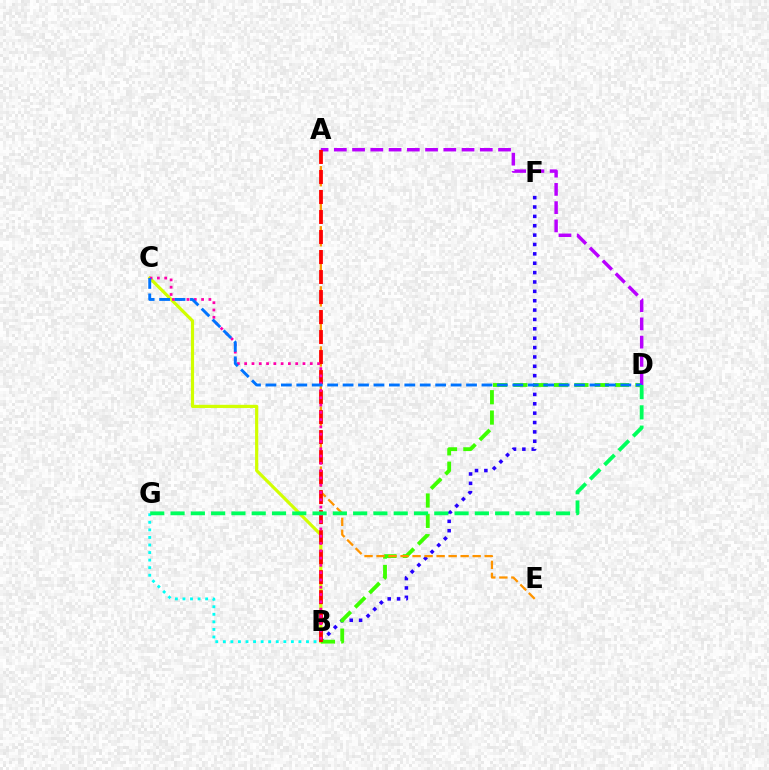{('B', 'F'): [{'color': '#2500ff', 'line_style': 'dotted', 'thickness': 2.55}], ('B', 'C'): [{'color': '#d1ff00', 'line_style': 'solid', 'thickness': 2.28}, {'color': '#ff00ac', 'line_style': 'dotted', 'thickness': 1.98}], ('B', 'D'): [{'color': '#3dff00', 'line_style': 'dashed', 'thickness': 2.76}], ('A', 'E'): [{'color': '#ff9400', 'line_style': 'dashed', 'thickness': 1.63}], ('A', 'D'): [{'color': '#b900ff', 'line_style': 'dashed', 'thickness': 2.48}], ('A', 'B'): [{'color': '#ff0000', 'line_style': 'dashed', 'thickness': 2.72}], ('B', 'G'): [{'color': '#00fff6', 'line_style': 'dotted', 'thickness': 2.05}], ('C', 'D'): [{'color': '#0074ff', 'line_style': 'dashed', 'thickness': 2.1}], ('D', 'G'): [{'color': '#00ff5c', 'line_style': 'dashed', 'thickness': 2.76}]}